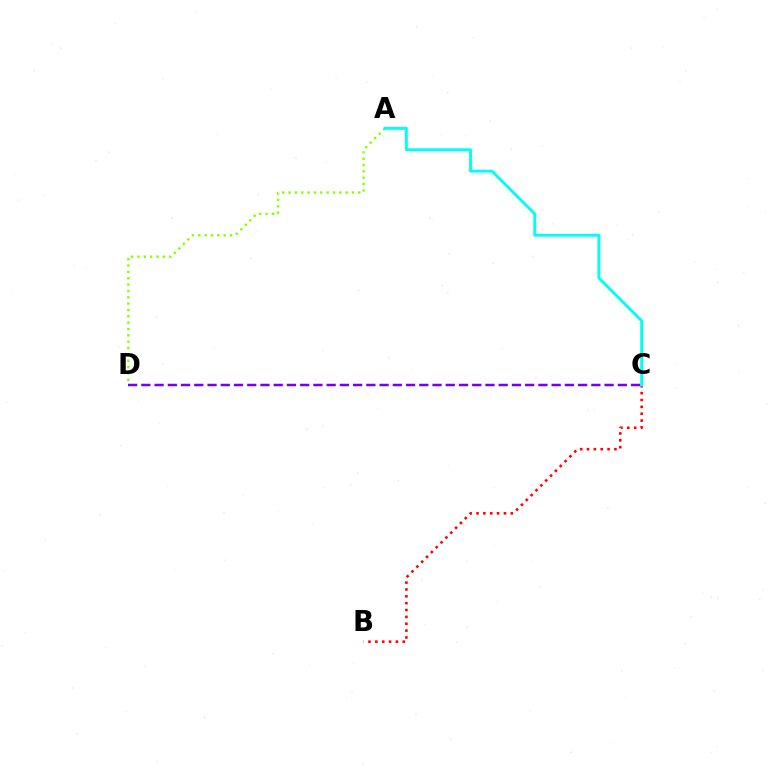{('A', 'D'): [{'color': '#84ff00', 'line_style': 'dotted', 'thickness': 1.72}], ('B', 'C'): [{'color': '#ff0000', 'line_style': 'dotted', 'thickness': 1.86}], ('C', 'D'): [{'color': '#7200ff', 'line_style': 'dashed', 'thickness': 1.8}], ('A', 'C'): [{'color': '#00fff6', 'line_style': 'solid', 'thickness': 2.09}]}